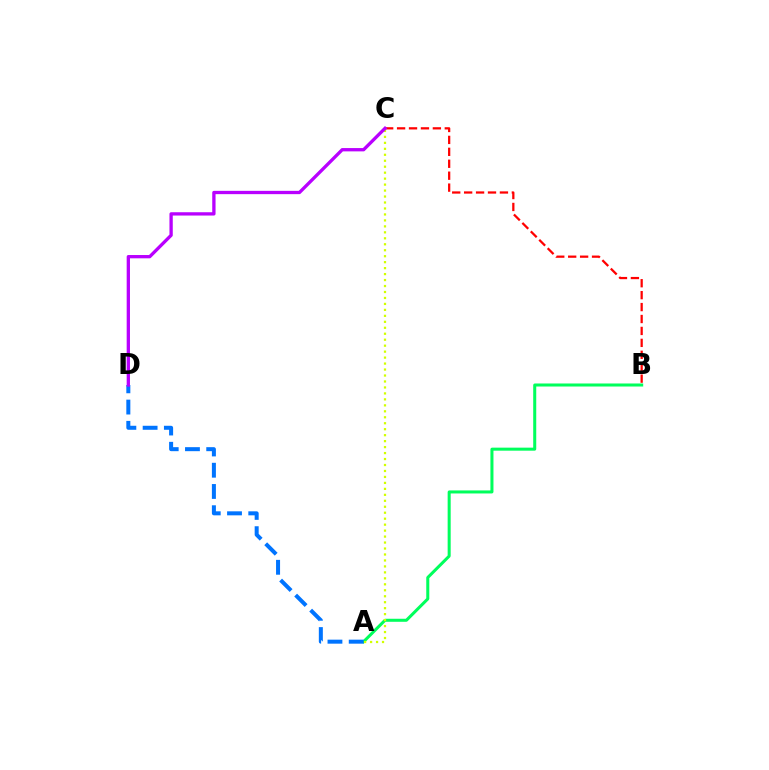{('B', 'C'): [{'color': '#ff0000', 'line_style': 'dashed', 'thickness': 1.62}], ('A', 'B'): [{'color': '#00ff5c', 'line_style': 'solid', 'thickness': 2.18}], ('A', 'C'): [{'color': '#d1ff00', 'line_style': 'dotted', 'thickness': 1.62}], ('A', 'D'): [{'color': '#0074ff', 'line_style': 'dashed', 'thickness': 2.89}], ('C', 'D'): [{'color': '#b900ff', 'line_style': 'solid', 'thickness': 2.38}]}